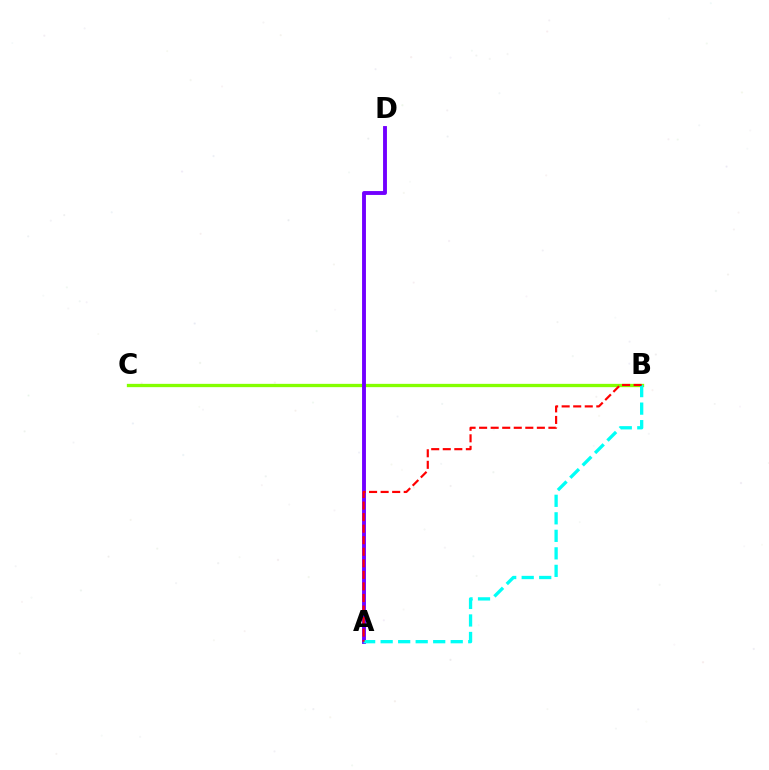{('B', 'C'): [{'color': '#84ff00', 'line_style': 'solid', 'thickness': 2.38}], ('A', 'D'): [{'color': '#7200ff', 'line_style': 'solid', 'thickness': 2.79}], ('A', 'B'): [{'color': '#00fff6', 'line_style': 'dashed', 'thickness': 2.38}, {'color': '#ff0000', 'line_style': 'dashed', 'thickness': 1.57}]}